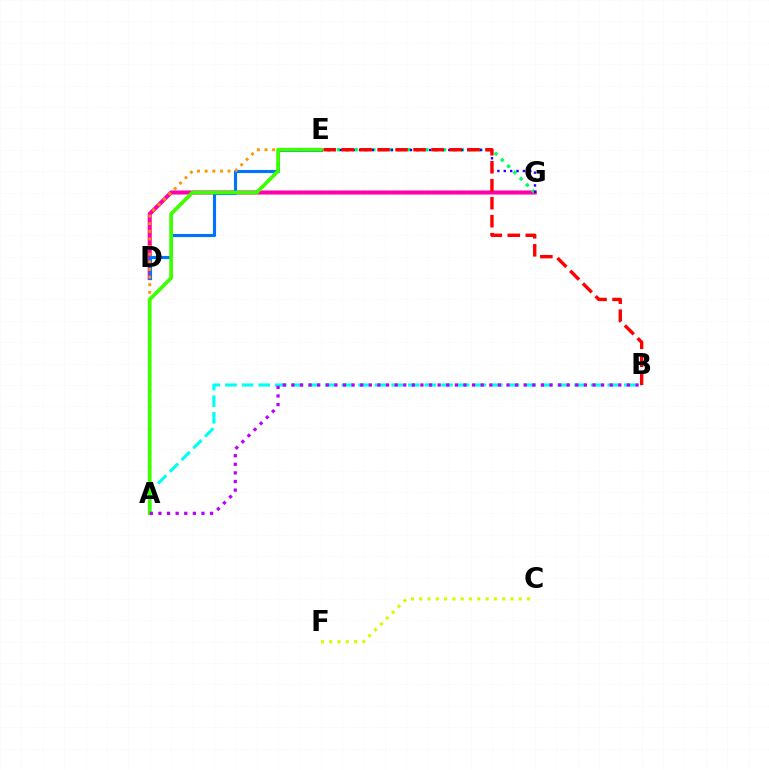{('C', 'F'): [{'color': '#d1ff00', 'line_style': 'dotted', 'thickness': 2.25}], ('D', 'G'): [{'color': '#ff00ac', 'line_style': 'solid', 'thickness': 2.93}], ('E', 'G'): [{'color': '#00ff5c', 'line_style': 'dotted', 'thickness': 2.4}, {'color': '#2500ff', 'line_style': 'dotted', 'thickness': 1.73}], ('D', 'E'): [{'color': '#0074ff', 'line_style': 'solid', 'thickness': 2.25}], ('A', 'E'): [{'color': '#ff9400', 'line_style': 'dotted', 'thickness': 2.07}, {'color': '#3dff00', 'line_style': 'solid', 'thickness': 2.66}], ('A', 'B'): [{'color': '#00fff6', 'line_style': 'dashed', 'thickness': 2.26}, {'color': '#b900ff', 'line_style': 'dotted', 'thickness': 2.34}], ('B', 'E'): [{'color': '#ff0000', 'line_style': 'dashed', 'thickness': 2.44}]}